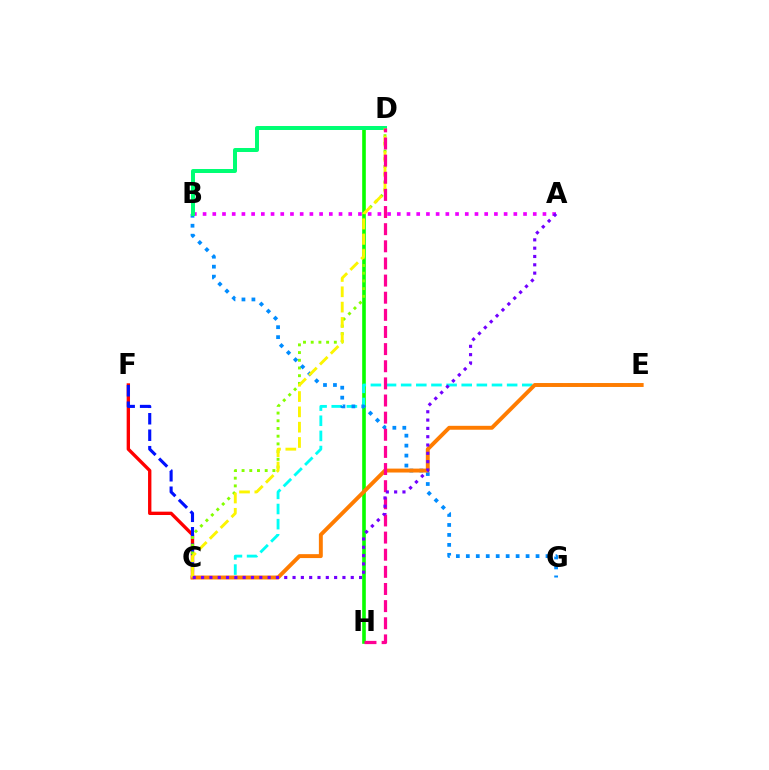{('D', 'H'): [{'color': '#08ff00', 'line_style': 'solid', 'thickness': 2.61}, {'color': '#ff0094', 'line_style': 'dashed', 'thickness': 2.33}], ('C', 'F'): [{'color': '#ff0000', 'line_style': 'solid', 'thickness': 2.41}, {'color': '#0010ff', 'line_style': 'dashed', 'thickness': 2.24}], ('C', 'E'): [{'color': '#00fff6', 'line_style': 'dashed', 'thickness': 2.06}, {'color': '#ff7c00', 'line_style': 'solid', 'thickness': 2.82}], ('C', 'D'): [{'color': '#84ff00', 'line_style': 'dotted', 'thickness': 2.09}, {'color': '#fcf500', 'line_style': 'dashed', 'thickness': 2.08}], ('A', 'B'): [{'color': '#ee00ff', 'line_style': 'dotted', 'thickness': 2.64}], ('B', 'G'): [{'color': '#008cff', 'line_style': 'dotted', 'thickness': 2.71}], ('B', 'D'): [{'color': '#00ff74', 'line_style': 'solid', 'thickness': 2.87}], ('A', 'C'): [{'color': '#7200ff', 'line_style': 'dotted', 'thickness': 2.26}]}